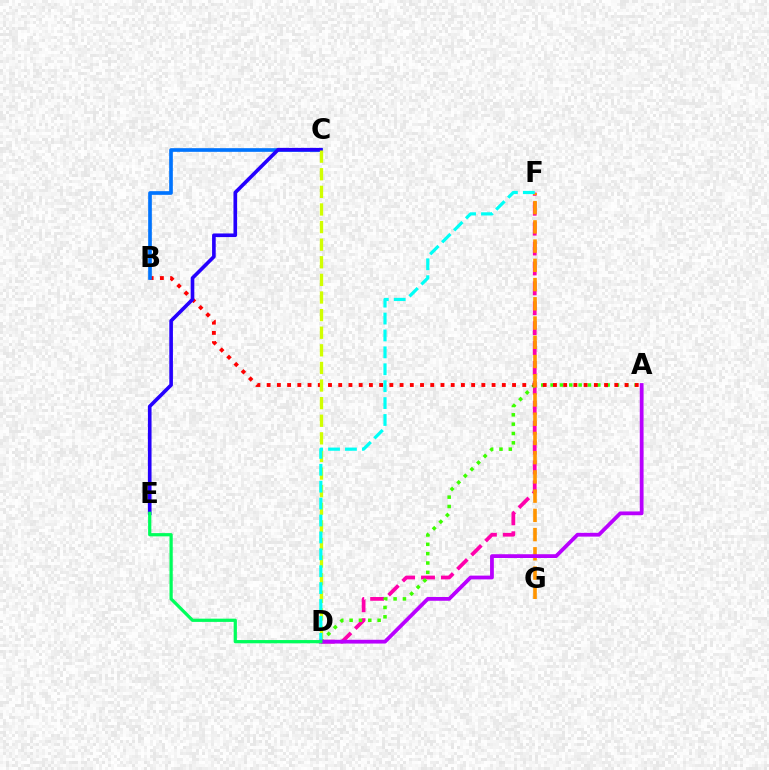{('D', 'F'): [{'color': '#ff00ac', 'line_style': 'dashed', 'thickness': 2.7}, {'color': '#00fff6', 'line_style': 'dashed', 'thickness': 2.3}], ('A', 'D'): [{'color': '#3dff00', 'line_style': 'dotted', 'thickness': 2.54}, {'color': '#b900ff', 'line_style': 'solid', 'thickness': 2.72}], ('A', 'B'): [{'color': '#ff0000', 'line_style': 'dotted', 'thickness': 2.78}], ('B', 'C'): [{'color': '#0074ff', 'line_style': 'solid', 'thickness': 2.64}], ('C', 'E'): [{'color': '#2500ff', 'line_style': 'solid', 'thickness': 2.61}], ('C', 'D'): [{'color': '#d1ff00', 'line_style': 'dashed', 'thickness': 2.39}], ('F', 'G'): [{'color': '#ff9400', 'line_style': 'dashed', 'thickness': 2.61}], ('D', 'E'): [{'color': '#00ff5c', 'line_style': 'solid', 'thickness': 2.33}]}